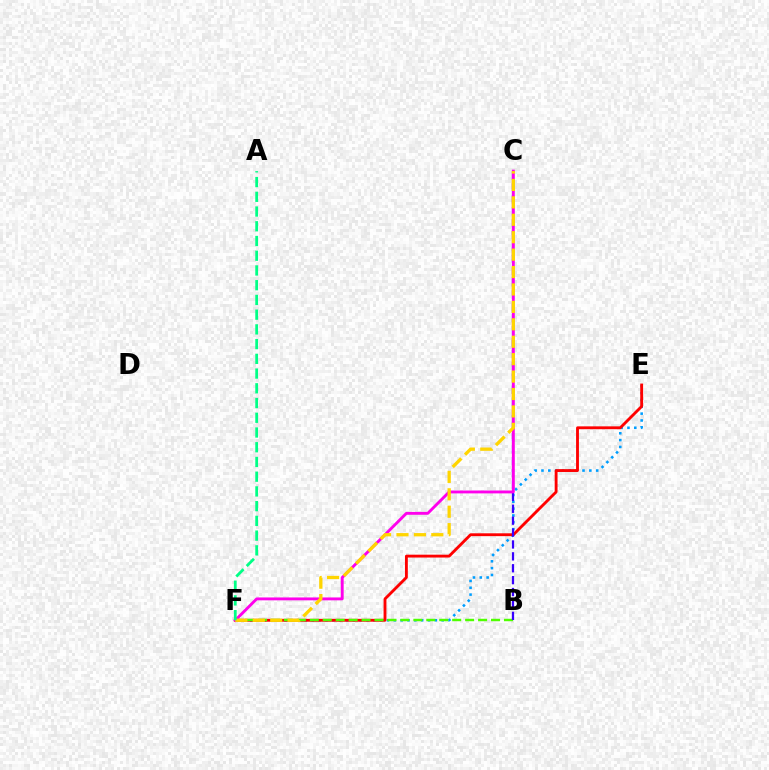{('E', 'F'): [{'color': '#009eff', 'line_style': 'dotted', 'thickness': 1.86}, {'color': '#ff0000', 'line_style': 'solid', 'thickness': 2.06}], ('B', 'F'): [{'color': '#4fff00', 'line_style': 'dashed', 'thickness': 1.76}], ('B', 'C'): [{'color': '#3700ff', 'line_style': 'dashed', 'thickness': 1.62}], ('C', 'F'): [{'color': '#ff00ed', 'line_style': 'solid', 'thickness': 2.07}, {'color': '#ffd500', 'line_style': 'dashed', 'thickness': 2.37}], ('A', 'F'): [{'color': '#00ff86', 'line_style': 'dashed', 'thickness': 2.0}]}